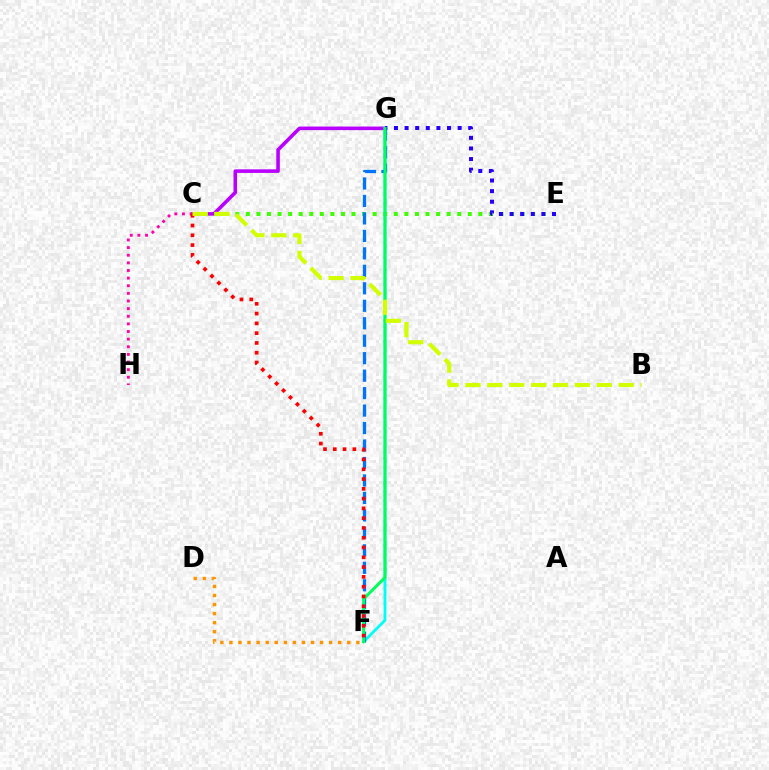{('C', 'G'): [{'color': '#b900ff', 'line_style': 'solid', 'thickness': 2.58}], ('C', 'H'): [{'color': '#ff00ac', 'line_style': 'dotted', 'thickness': 2.07}], ('F', 'G'): [{'color': '#00fff6', 'line_style': 'solid', 'thickness': 2.05}, {'color': '#0074ff', 'line_style': 'dashed', 'thickness': 2.37}, {'color': '#00ff5c', 'line_style': 'solid', 'thickness': 2.15}], ('C', 'E'): [{'color': '#3dff00', 'line_style': 'dotted', 'thickness': 2.87}], ('E', 'G'): [{'color': '#2500ff', 'line_style': 'dotted', 'thickness': 2.88}], ('D', 'F'): [{'color': '#ff9400', 'line_style': 'dotted', 'thickness': 2.46}], ('C', 'F'): [{'color': '#ff0000', 'line_style': 'dotted', 'thickness': 2.66}], ('B', 'C'): [{'color': '#d1ff00', 'line_style': 'dashed', 'thickness': 2.97}]}